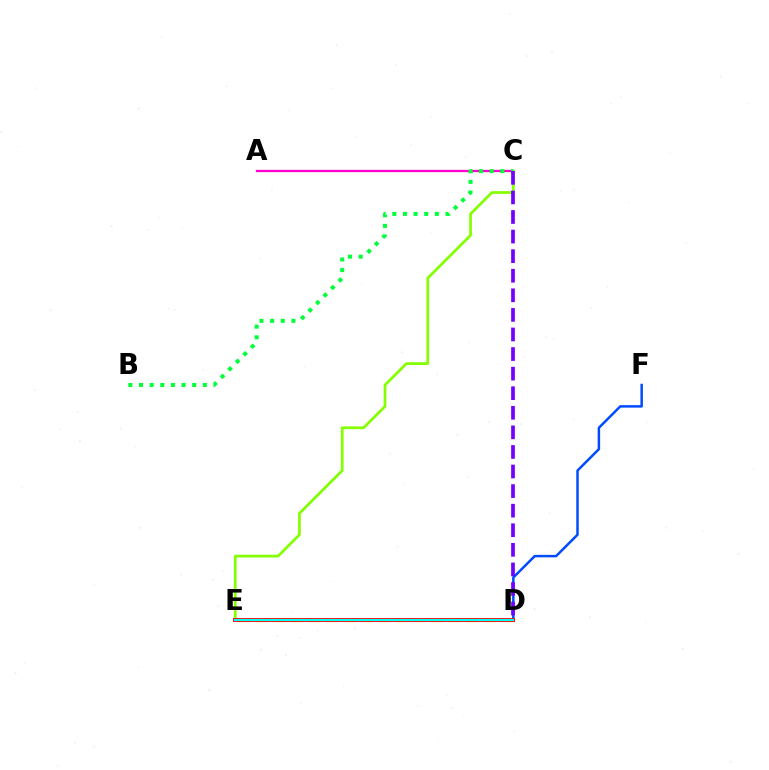{('A', 'C'): [{'color': '#ff00cf', 'line_style': 'solid', 'thickness': 1.66}], ('D', 'F'): [{'color': '#004bff', 'line_style': 'solid', 'thickness': 1.79}], ('C', 'E'): [{'color': '#84ff00', 'line_style': 'solid', 'thickness': 1.97}], ('B', 'C'): [{'color': '#00ff39', 'line_style': 'dotted', 'thickness': 2.89}], ('D', 'E'): [{'color': '#ffbd00', 'line_style': 'dashed', 'thickness': 2.38}, {'color': '#ff0000', 'line_style': 'solid', 'thickness': 2.82}, {'color': '#00fff6', 'line_style': 'solid', 'thickness': 1.57}], ('C', 'D'): [{'color': '#7200ff', 'line_style': 'dashed', 'thickness': 2.66}]}